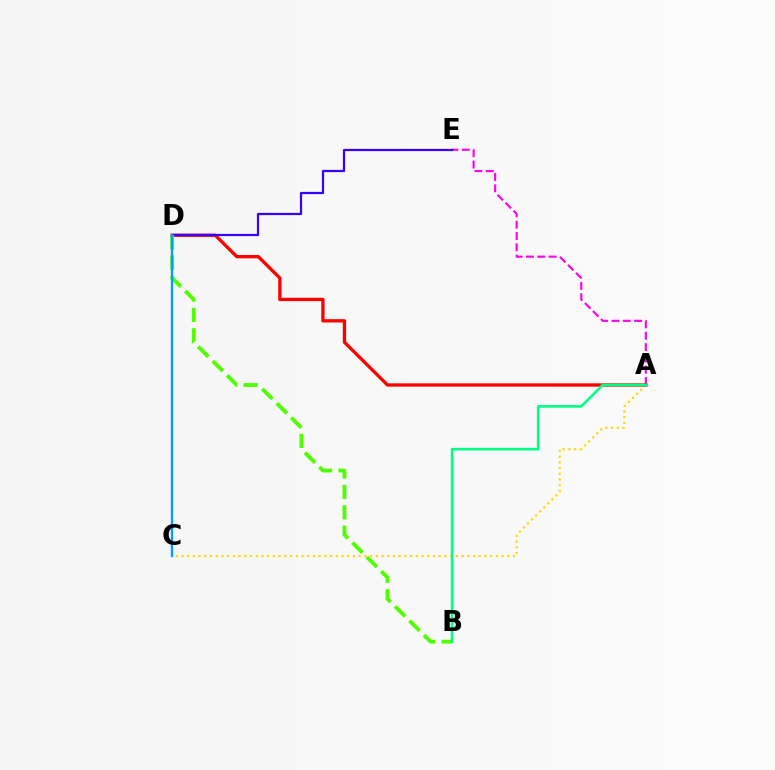{('A', 'E'): [{'color': '#ff00ed', 'line_style': 'dashed', 'thickness': 1.54}], ('A', 'C'): [{'color': '#ffd500', 'line_style': 'dotted', 'thickness': 1.55}], ('A', 'D'): [{'color': '#ff0000', 'line_style': 'solid', 'thickness': 2.39}], ('D', 'E'): [{'color': '#3700ff', 'line_style': 'solid', 'thickness': 1.61}], ('B', 'D'): [{'color': '#4fff00', 'line_style': 'dashed', 'thickness': 2.77}], ('A', 'B'): [{'color': '#00ff86', 'line_style': 'solid', 'thickness': 1.89}], ('C', 'D'): [{'color': '#009eff', 'line_style': 'solid', 'thickness': 1.69}]}